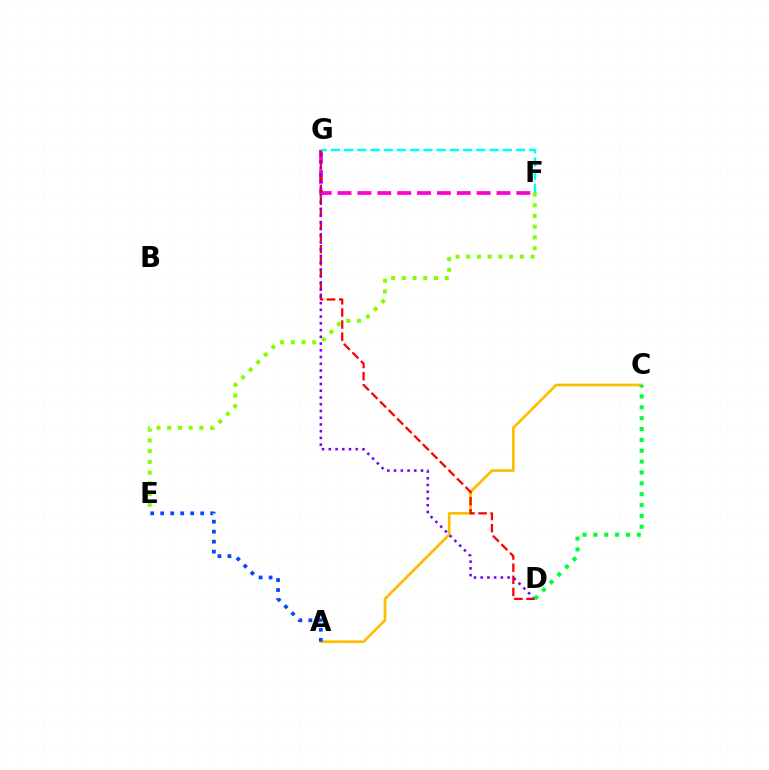{('F', 'G'): [{'color': '#ff00cf', 'line_style': 'dashed', 'thickness': 2.7}, {'color': '#00fff6', 'line_style': 'dashed', 'thickness': 1.8}], ('A', 'C'): [{'color': '#ffbd00', 'line_style': 'solid', 'thickness': 1.94}], ('D', 'G'): [{'color': '#ff0000', 'line_style': 'dashed', 'thickness': 1.64}, {'color': '#7200ff', 'line_style': 'dotted', 'thickness': 1.83}], ('C', 'D'): [{'color': '#00ff39', 'line_style': 'dotted', 'thickness': 2.95}], ('E', 'F'): [{'color': '#84ff00', 'line_style': 'dotted', 'thickness': 2.91}], ('A', 'E'): [{'color': '#004bff', 'line_style': 'dotted', 'thickness': 2.72}]}